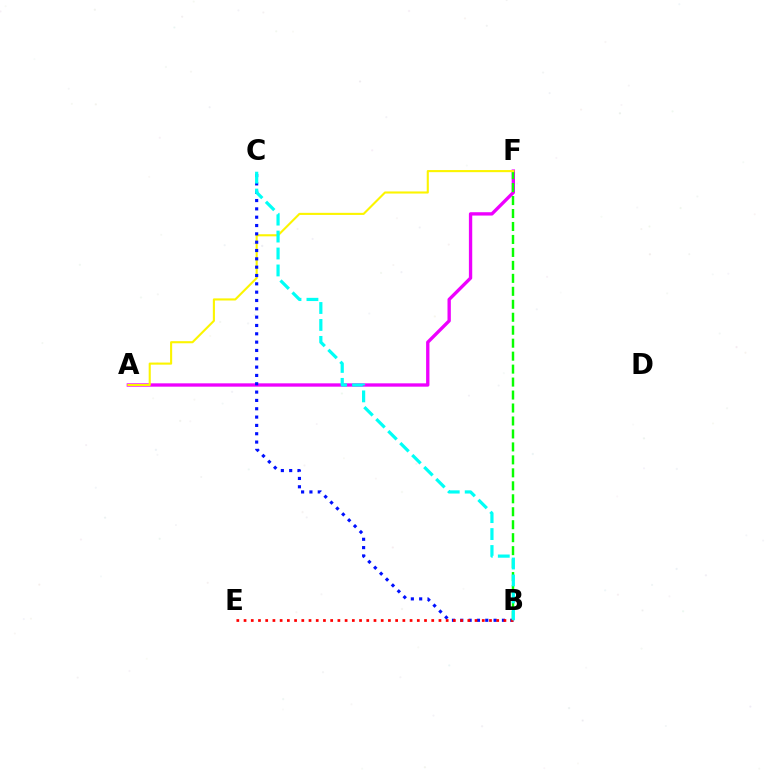{('A', 'F'): [{'color': '#ee00ff', 'line_style': 'solid', 'thickness': 2.4}, {'color': '#fcf500', 'line_style': 'solid', 'thickness': 1.51}], ('B', 'F'): [{'color': '#08ff00', 'line_style': 'dashed', 'thickness': 1.76}], ('B', 'C'): [{'color': '#0010ff', 'line_style': 'dotted', 'thickness': 2.26}, {'color': '#00fff6', 'line_style': 'dashed', 'thickness': 2.3}], ('B', 'E'): [{'color': '#ff0000', 'line_style': 'dotted', 'thickness': 1.96}]}